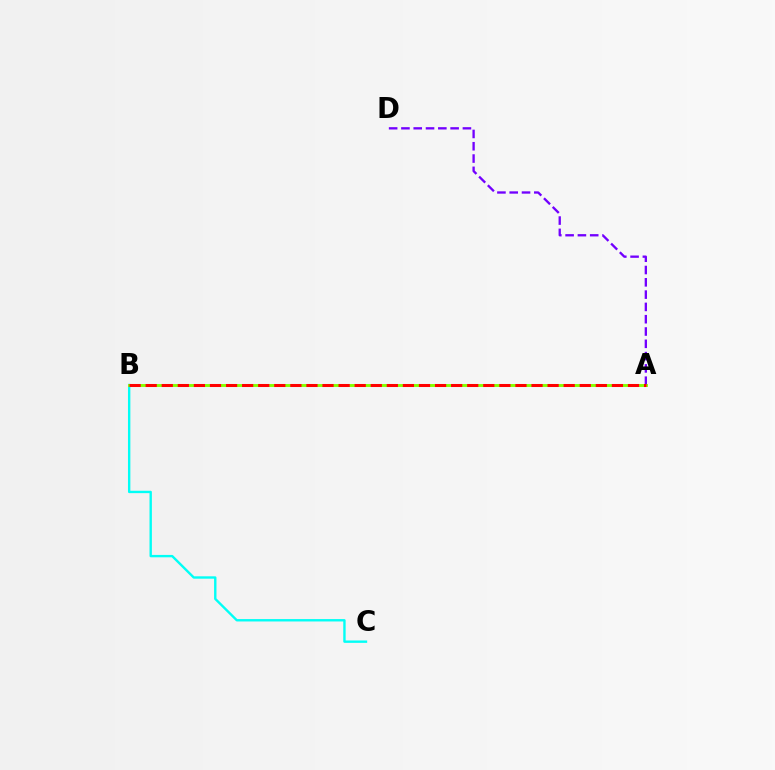{('A', 'D'): [{'color': '#7200ff', 'line_style': 'dashed', 'thickness': 1.67}], ('B', 'C'): [{'color': '#00fff6', 'line_style': 'solid', 'thickness': 1.72}], ('A', 'B'): [{'color': '#84ff00', 'line_style': 'solid', 'thickness': 2.09}, {'color': '#ff0000', 'line_style': 'dashed', 'thickness': 2.18}]}